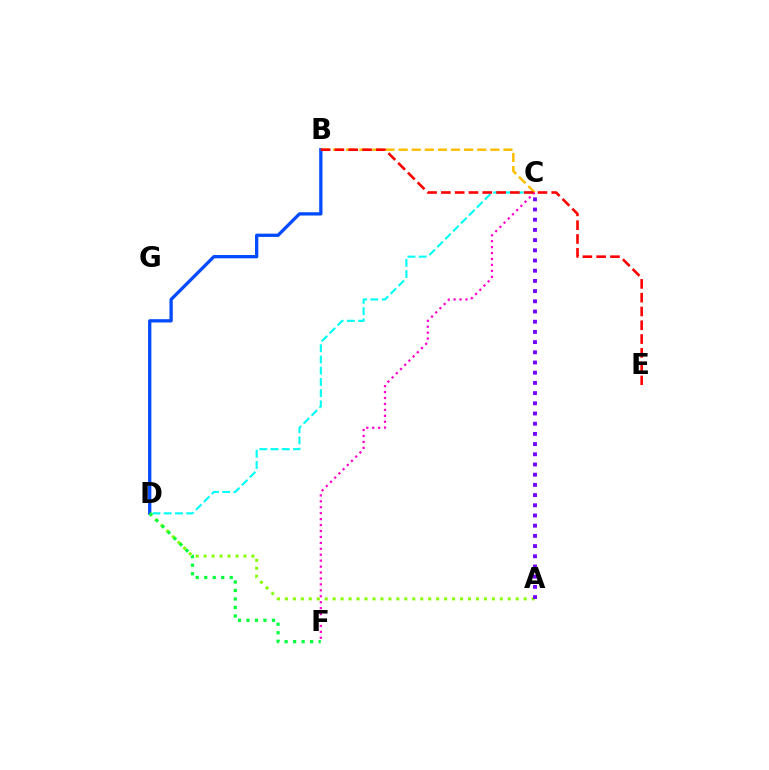{('B', 'D'): [{'color': '#004bff', 'line_style': 'solid', 'thickness': 2.36}], ('C', 'D'): [{'color': '#00fff6', 'line_style': 'dashed', 'thickness': 1.52}], ('A', 'D'): [{'color': '#84ff00', 'line_style': 'dotted', 'thickness': 2.16}], ('D', 'F'): [{'color': '#00ff39', 'line_style': 'dotted', 'thickness': 2.31}], ('B', 'C'): [{'color': '#ffbd00', 'line_style': 'dashed', 'thickness': 1.78}], ('C', 'F'): [{'color': '#ff00cf', 'line_style': 'dotted', 'thickness': 1.61}], ('B', 'E'): [{'color': '#ff0000', 'line_style': 'dashed', 'thickness': 1.87}], ('A', 'C'): [{'color': '#7200ff', 'line_style': 'dotted', 'thickness': 2.77}]}